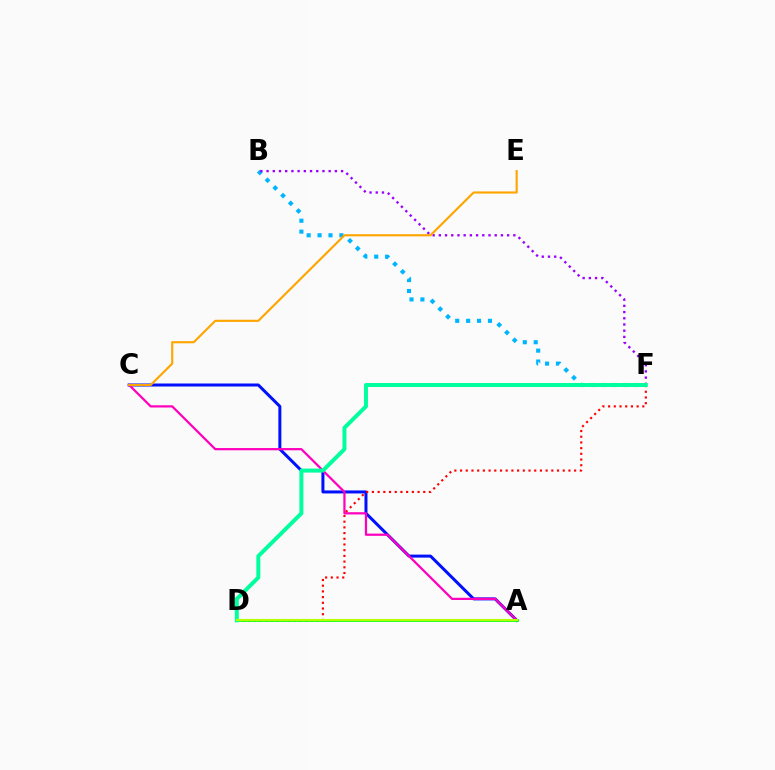{('A', 'C'): [{'color': '#0010ff', 'line_style': 'solid', 'thickness': 2.16}, {'color': '#ff00bd', 'line_style': 'solid', 'thickness': 1.61}], ('D', 'F'): [{'color': '#ff0000', 'line_style': 'dotted', 'thickness': 1.55}, {'color': '#00ff9d', 'line_style': 'solid', 'thickness': 2.85}], ('B', 'F'): [{'color': '#00b5ff', 'line_style': 'dotted', 'thickness': 2.96}, {'color': '#9b00ff', 'line_style': 'dotted', 'thickness': 1.69}], ('A', 'D'): [{'color': '#08ff00', 'line_style': 'solid', 'thickness': 1.95}, {'color': '#b3ff00', 'line_style': 'solid', 'thickness': 1.53}], ('C', 'E'): [{'color': '#ffa500', 'line_style': 'solid', 'thickness': 1.54}]}